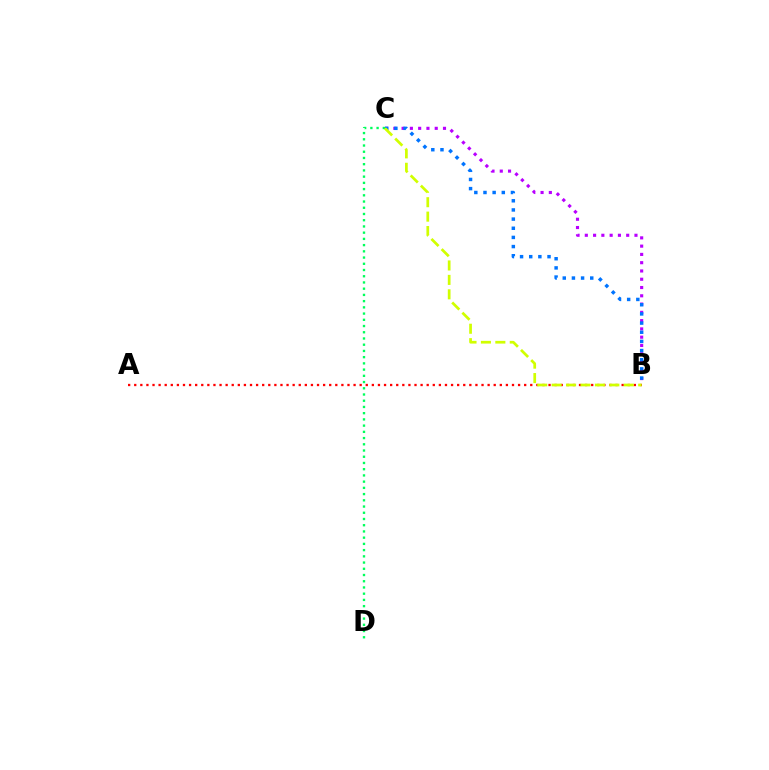{('C', 'D'): [{'color': '#00ff5c', 'line_style': 'dotted', 'thickness': 1.69}], ('B', 'C'): [{'color': '#b900ff', 'line_style': 'dotted', 'thickness': 2.25}, {'color': '#0074ff', 'line_style': 'dotted', 'thickness': 2.49}, {'color': '#d1ff00', 'line_style': 'dashed', 'thickness': 1.96}], ('A', 'B'): [{'color': '#ff0000', 'line_style': 'dotted', 'thickness': 1.66}]}